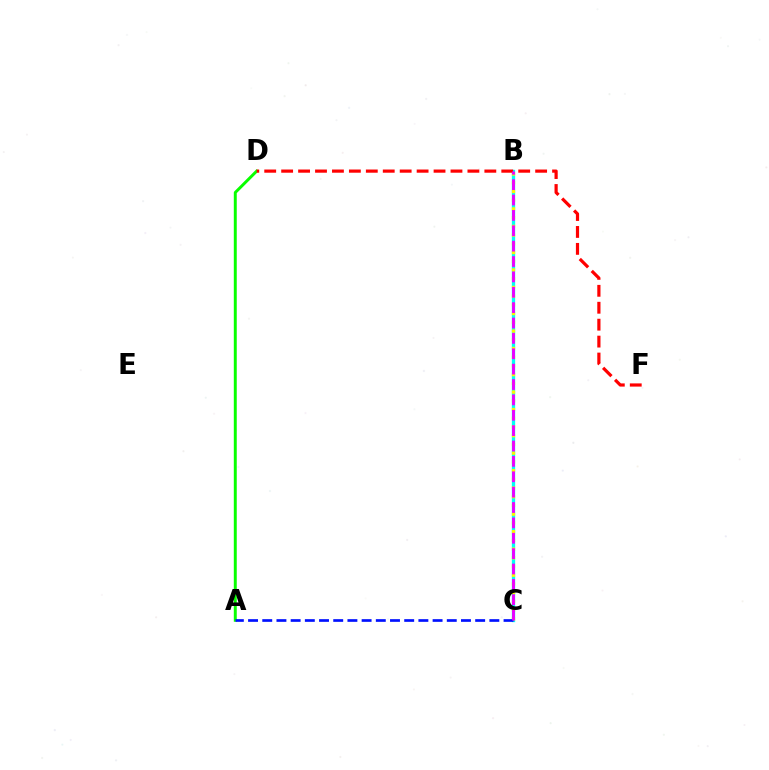{('B', 'C'): [{'color': '#00fff6', 'line_style': 'solid', 'thickness': 2.4}, {'color': '#fcf500', 'line_style': 'dotted', 'thickness': 2.37}, {'color': '#ee00ff', 'line_style': 'dashed', 'thickness': 2.09}], ('A', 'D'): [{'color': '#08ff00', 'line_style': 'solid', 'thickness': 2.12}], ('A', 'C'): [{'color': '#0010ff', 'line_style': 'dashed', 'thickness': 1.93}], ('D', 'F'): [{'color': '#ff0000', 'line_style': 'dashed', 'thickness': 2.3}]}